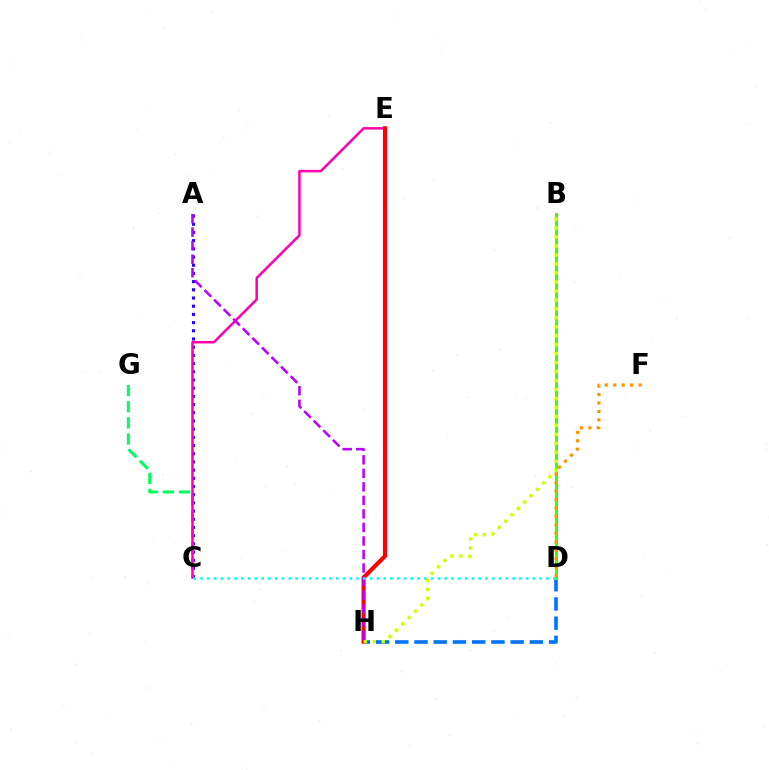{('D', 'H'): [{'color': '#0074ff', 'line_style': 'dashed', 'thickness': 2.61}], ('A', 'C'): [{'color': '#2500ff', 'line_style': 'dotted', 'thickness': 2.23}], ('B', 'D'): [{'color': '#3dff00', 'line_style': 'solid', 'thickness': 2.18}], ('C', 'G'): [{'color': '#00ff5c', 'line_style': 'dashed', 'thickness': 2.19}], ('C', 'E'): [{'color': '#ff00ac', 'line_style': 'solid', 'thickness': 1.8}], ('E', 'H'): [{'color': '#ff0000', 'line_style': 'solid', 'thickness': 2.97}], ('D', 'F'): [{'color': '#ff9400', 'line_style': 'dotted', 'thickness': 2.3}], ('A', 'H'): [{'color': '#b900ff', 'line_style': 'dashed', 'thickness': 1.84}], ('C', 'D'): [{'color': '#00fff6', 'line_style': 'dotted', 'thickness': 1.84}], ('B', 'H'): [{'color': '#d1ff00', 'line_style': 'dotted', 'thickness': 2.44}]}